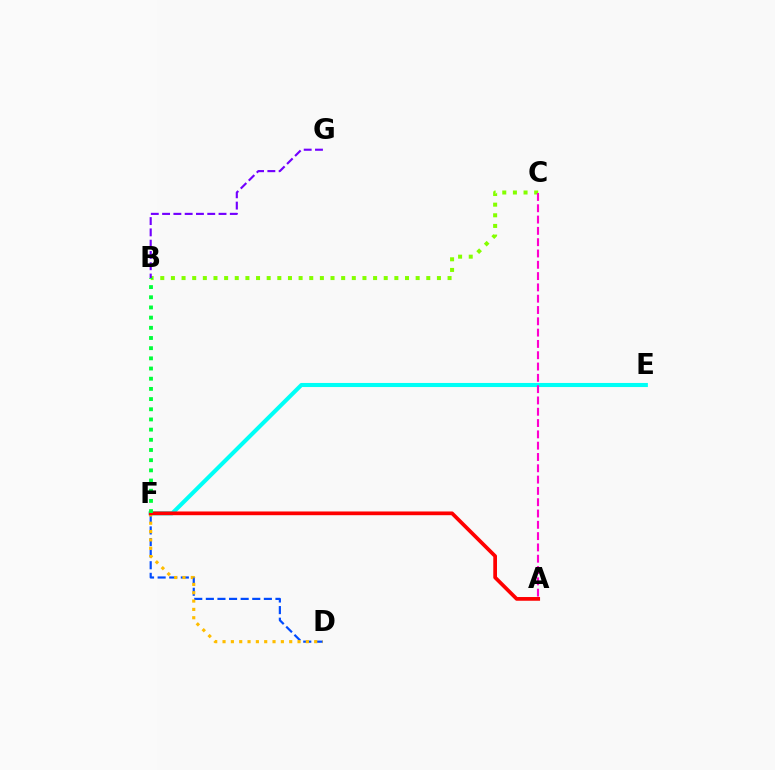{('B', 'C'): [{'color': '#84ff00', 'line_style': 'dotted', 'thickness': 2.89}], ('E', 'F'): [{'color': '#00fff6', 'line_style': 'solid', 'thickness': 2.93}], ('A', 'C'): [{'color': '#ff00cf', 'line_style': 'dashed', 'thickness': 1.54}], ('D', 'F'): [{'color': '#004bff', 'line_style': 'dashed', 'thickness': 1.58}, {'color': '#ffbd00', 'line_style': 'dotted', 'thickness': 2.26}], ('B', 'G'): [{'color': '#7200ff', 'line_style': 'dashed', 'thickness': 1.53}], ('A', 'F'): [{'color': '#ff0000', 'line_style': 'solid', 'thickness': 2.68}], ('B', 'F'): [{'color': '#00ff39', 'line_style': 'dotted', 'thickness': 2.77}]}